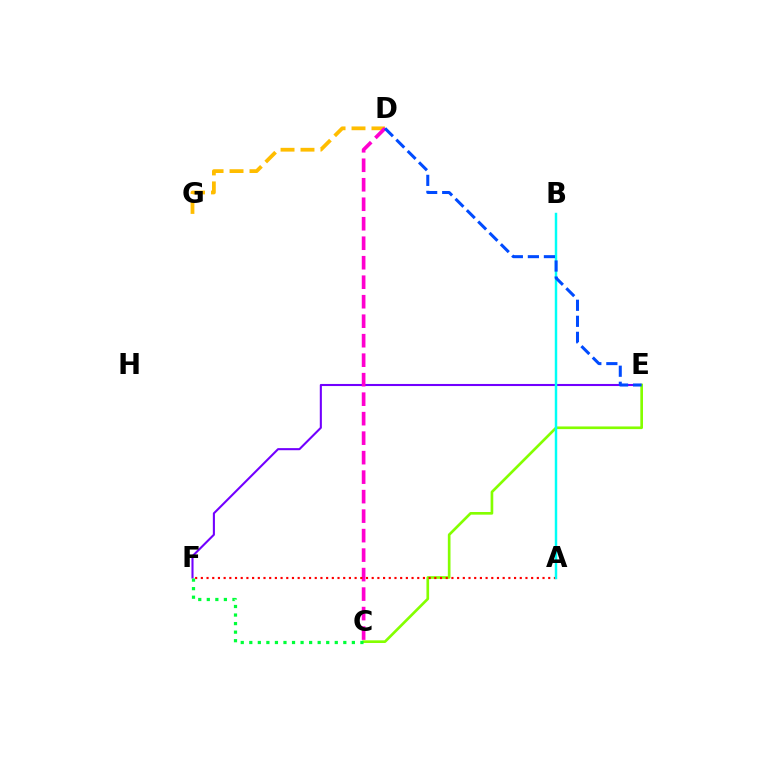{('E', 'F'): [{'color': '#7200ff', 'line_style': 'solid', 'thickness': 1.5}], ('D', 'G'): [{'color': '#ffbd00', 'line_style': 'dashed', 'thickness': 2.71}], ('C', 'D'): [{'color': '#ff00cf', 'line_style': 'dashed', 'thickness': 2.65}], ('C', 'E'): [{'color': '#84ff00', 'line_style': 'solid', 'thickness': 1.92}], ('A', 'F'): [{'color': '#ff0000', 'line_style': 'dotted', 'thickness': 1.55}], ('A', 'B'): [{'color': '#00fff6', 'line_style': 'solid', 'thickness': 1.77}], ('D', 'E'): [{'color': '#004bff', 'line_style': 'dashed', 'thickness': 2.18}], ('C', 'F'): [{'color': '#00ff39', 'line_style': 'dotted', 'thickness': 2.32}]}